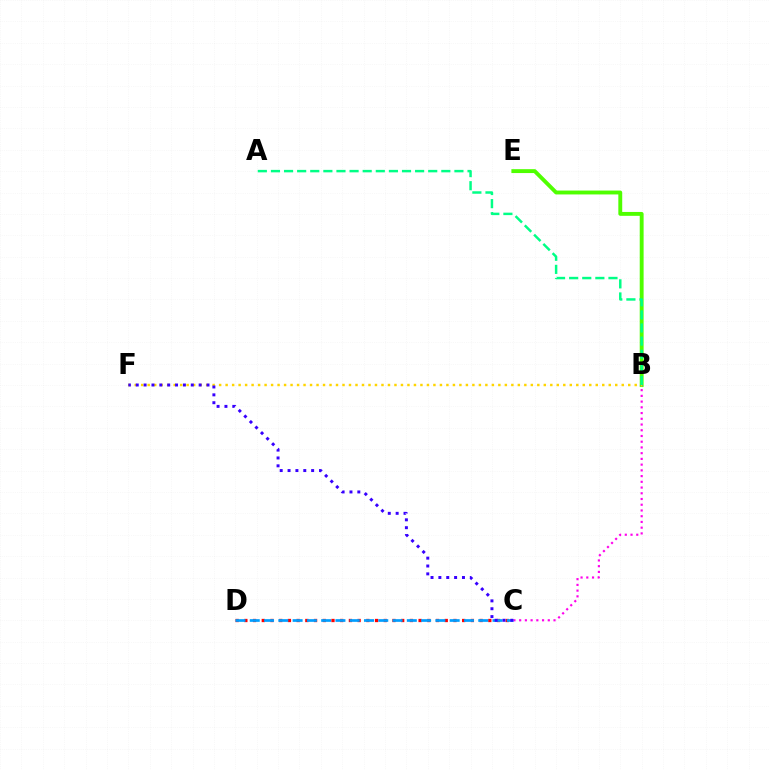{('C', 'D'): [{'color': '#ff0000', 'line_style': 'dotted', 'thickness': 2.37}, {'color': '#009eff', 'line_style': 'dashed', 'thickness': 1.94}], ('B', 'E'): [{'color': '#4fff00', 'line_style': 'solid', 'thickness': 2.8}], ('B', 'C'): [{'color': '#ff00ed', 'line_style': 'dotted', 'thickness': 1.56}], ('B', 'F'): [{'color': '#ffd500', 'line_style': 'dotted', 'thickness': 1.76}], ('C', 'F'): [{'color': '#3700ff', 'line_style': 'dotted', 'thickness': 2.14}], ('A', 'B'): [{'color': '#00ff86', 'line_style': 'dashed', 'thickness': 1.78}]}